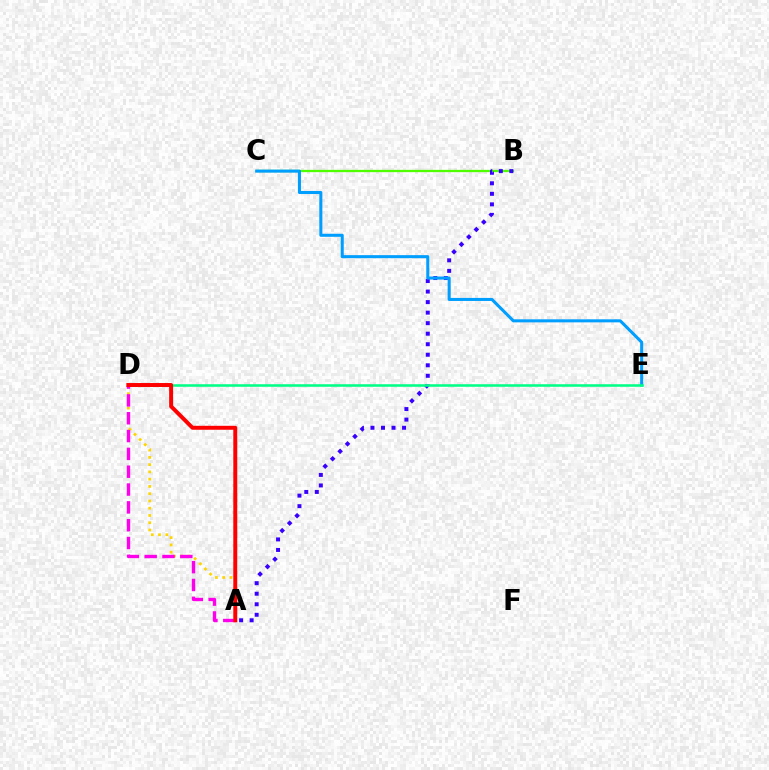{('B', 'C'): [{'color': '#4fff00', 'line_style': 'solid', 'thickness': 1.64}], ('A', 'D'): [{'color': '#ffd500', 'line_style': 'dotted', 'thickness': 1.97}, {'color': '#ff00ed', 'line_style': 'dashed', 'thickness': 2.42}, {'color': '#ff0000', 'line_style': 'solid', 'thickness': 2.84}], ('A', 'B'): [{'color': '#3700ff', 'line_style': 'dotted', 'thickness': 2.86}], ('C', 'E'): [{'color': '#009eff', 'line_style': 'solid', 'thickness': 2.19}], ('D', 'E'): [{'color': '#00ff86', 'line_style': 'solid', 'thickness': 1.84}]}